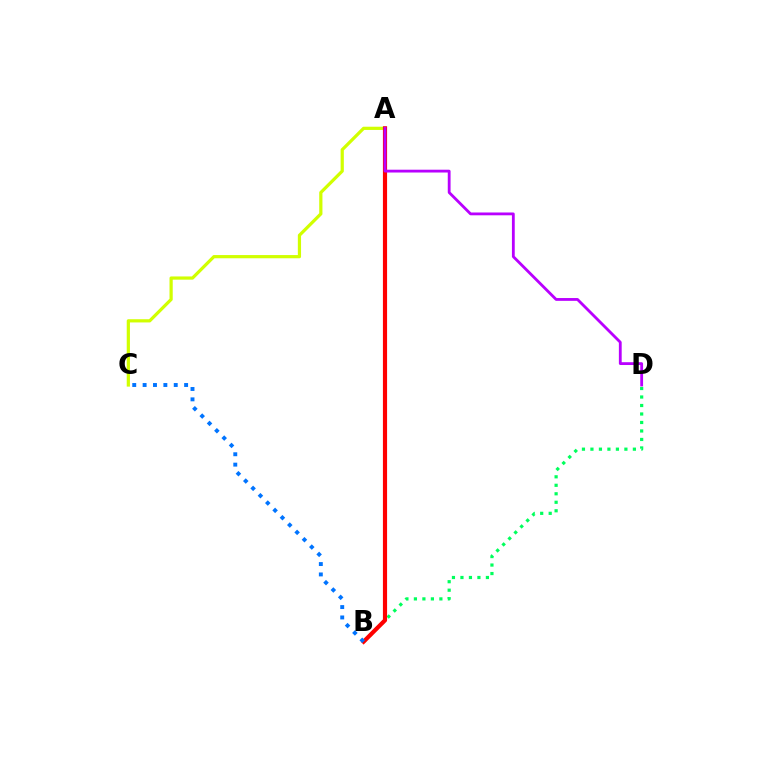{('A', 'C'): [{'color': '#d1ff00', 'line_style': 'solid', 'thickness': 2.32}], ('B', 'D'): [{'color': '#00ff5c', 'line_style': 'dotted', 'thickness': 2.31}], ('A', 'B'): [{'color': '#ff0000', 'line_style': 'solid', 'thickness': 3.0}], ('B', 'C'): [{'color': '#0074ff', 'line_style': 'dotted', 'thickness': 2.82}], ('A', 'D'): [{'color': '#b900ff', 'line_style': 'solid', 'thickness': 2.02}]}